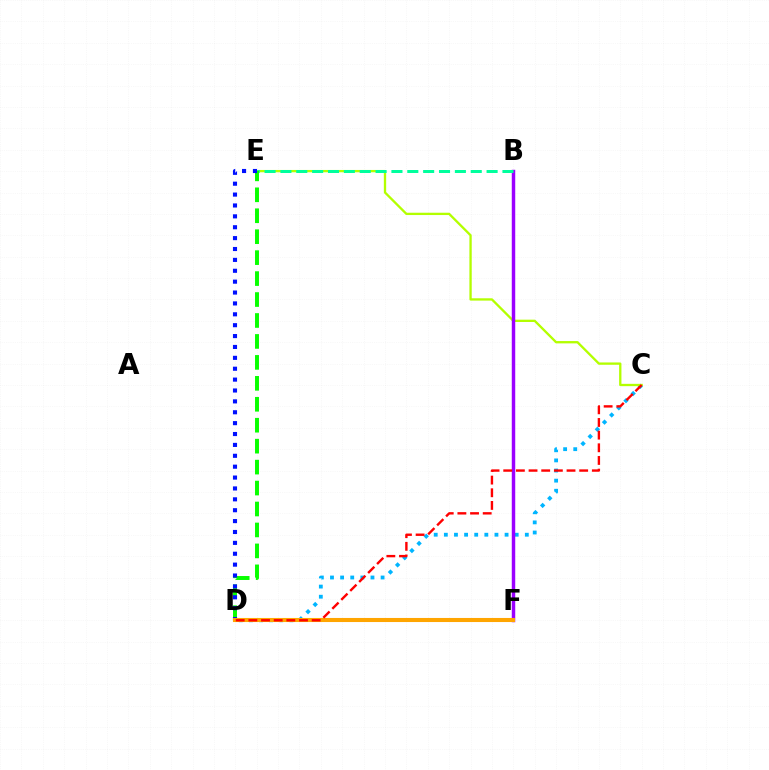{('C', 'D'): [{'color': '#00b5ff', 'line_style': 'dotted', 'thickness': 2.75}, {'color': '#ff0000', 'line_style': 'dashed', 'thickness': 1.72}], ('C', 'E'): [{'color': '#b3ff00', 'line_style': 'solid', 'thickness': 1.67}], ('B', 'F'): [{'color': '#9b00ff', 'line_style': 'solid', 'thickness': 2.49}], ('B', 'E'): [{'color': '#00ff9d', 'line_style': 'dashed', 'thickness': 2.15}], ('D', 'E'): [{'color': '#08ff00', 'line_style': 'dashed', 'thickness': 2.85}, {'color': '#0010ff', 'line_style': 'dotted', 'thickness': 2.96}], ('D', 'F'): [{'color': '#ff00bd', 'line_style': 'solid', 'thickness': 2.16}, {'color': '#ffa500', 'line_style': 'solid', 'thickness': 2.94}]}